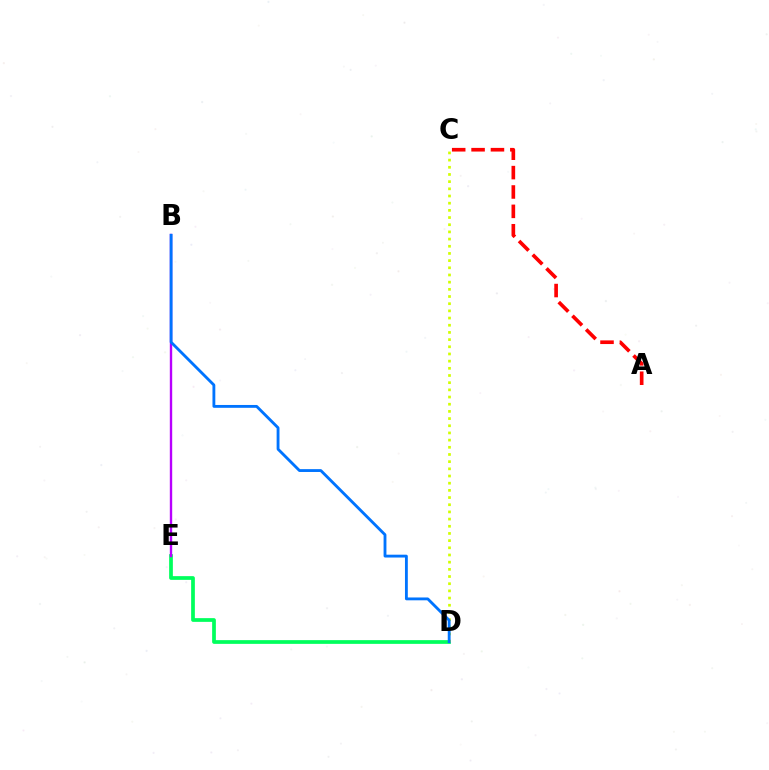{('D', 'E'): [{'color': '#00ff5c', 'line_style': 'solid', 'thickness': 2.68}], ('B', 'E'): [{'color': '#b900ff', 'line_style': 'solid', 'thickness': 1.72}], ('C', 'D'): [{'color': '#d1ff00', 'line_style': 'dotted', 'thickness': 1.95}], ('B', 'D'): [{'color': '#0074ff', 'line_style': 'solid', 'thickness': 2.05}], ('A', 'C'): [{'color': '#ff0000', 'line_style': 'dashed', 'thickness': 2.63}]}